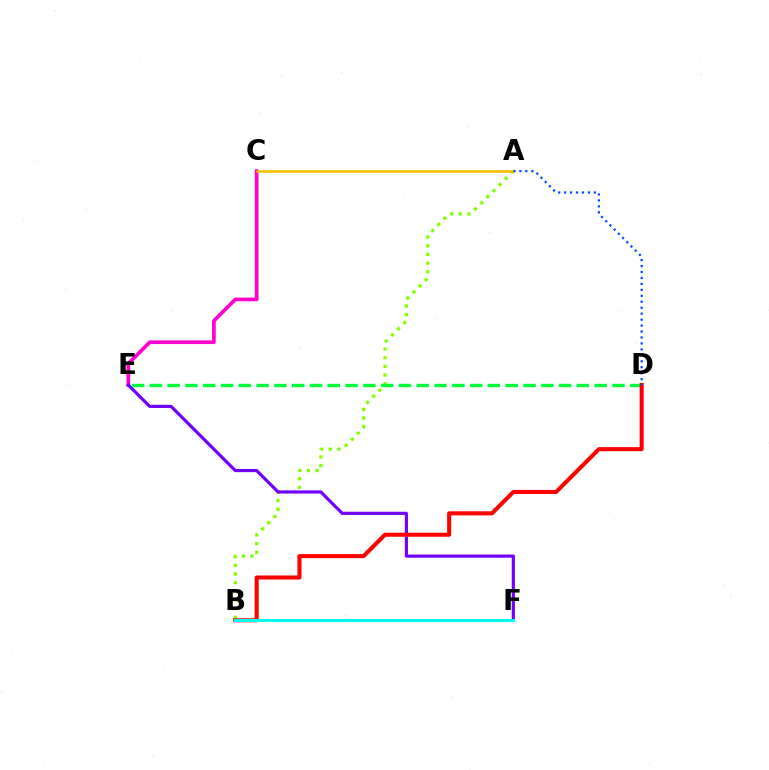{('A', 'B'): [{'color': '#84ff00', 'line_style': 'dotted', 'thickness': 2.35}], ('C', 'E'): [{'color': '#ff00cf', 'line_style': 'solid', 'thickness': 2.65}], ('A', 'C'): [{'color': '#ffbd00', 'line_style': 'solid', 'thickness': 1.88}], ('E', 'F'): [{'color': '#7200ff', 'line_style': 'solid', 'thickness': 2.28}], ('D', 'E'): [{'color': '#00ff39', 'line_style': 'dashed', 'thickness': 2.42}], ('B', 'D'): [{'color': '#ff0000', 'line_style': 'solid', 'thickness': 2.93}], ('B', 'F'): [{'color': '#00fff6', 'line_style': 'solid', 'thickness': 2.15}], ('A', 'D'): [{'color': '#004bff', 'line_style': 'dotted', 'thickness': 1.62}]}